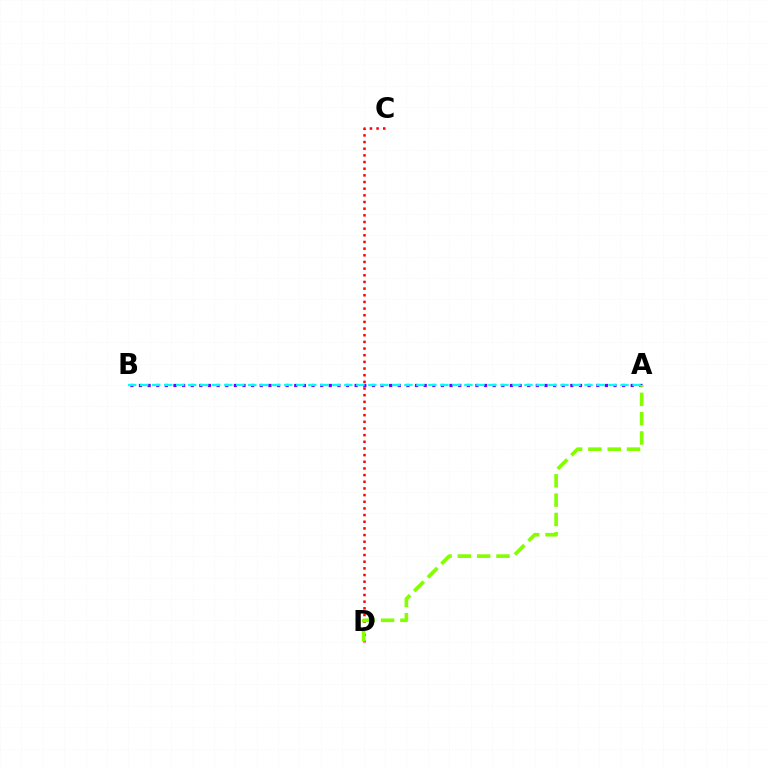{('A', 'B'): [{'color': '#7200ff', 'line_style': 'dotted', 'thickness': 2.34}, {'color': '#00fff6', 'line_style': 'dashed', 'thickness': 1.63}], ('C', 'D'): [{'color': '#ff0000', 'line_style': 'dotted', 'thickness': 1.81}], ('A', 'D'): [{'color': '#84ff00', 'line_style': 'dashed', 'thickness': 2.62}]}